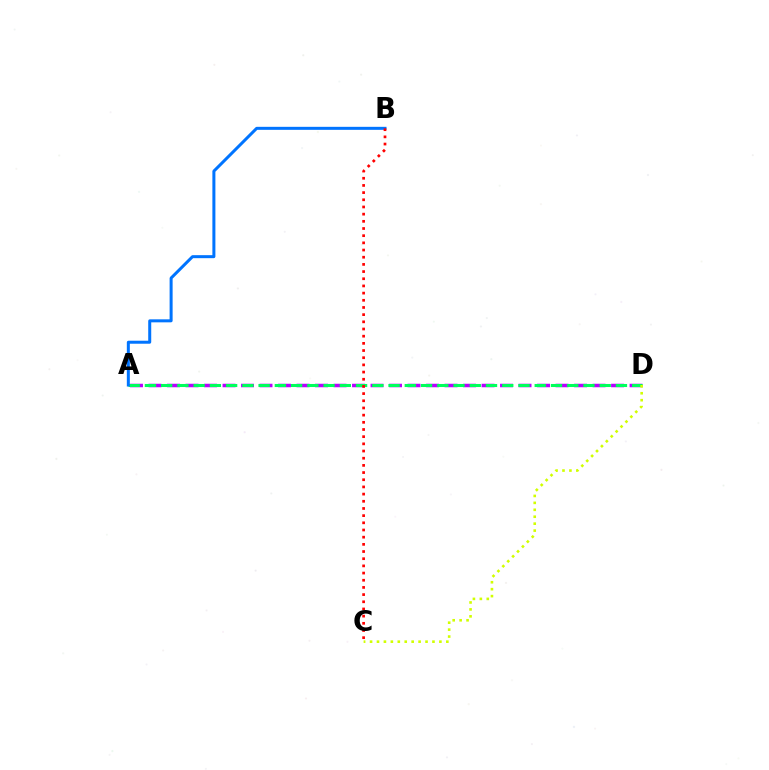{('A', 'D'): [{'color': '#b900ff', 'line_style': 'dashed', 'thickness': 2.51}, {'color': '#00ff5c', 'line_style': 'dashed', 'thickness': 2.21}], ('A', 'B'): [{'color': '#0074ff', 'line_style': 'solid', 'thickness': 2.17}], ('C', 'D'): [{'color': '#d1ff00', 'line_style': 'dotted', 'thickness': 1.88}], ('B', 'C'): [{'color': '#ff0000', 'line_style': 'dotted', 'thickness': 1.95}]}